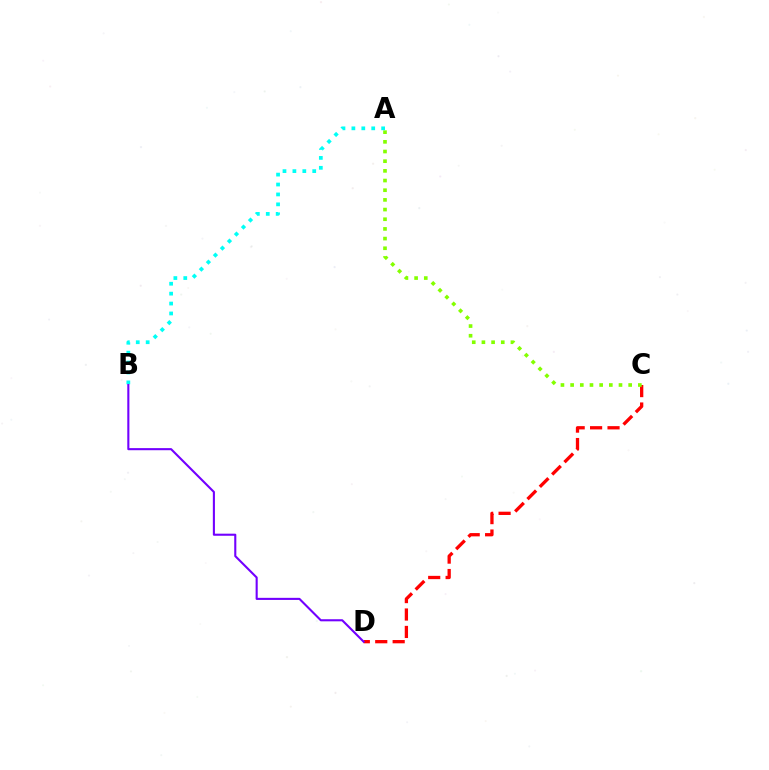{('C', 'D'): [{'color': '#ff0000', 'line_style': 'dashed', 'thickness': 2.37}], ('A', 'C'): [{'color': '#84ff00', 'line_style': 'dotted', 'thickness': 2.63}], ('A', 'B'): [{'color': '#00fff6', 'line_style': 'dotted', 'thickness': 2.69}], ('B', 'D'): [{'color': '#7200ff', 'line_style': 'solid', 'thickness': 1.51}]}